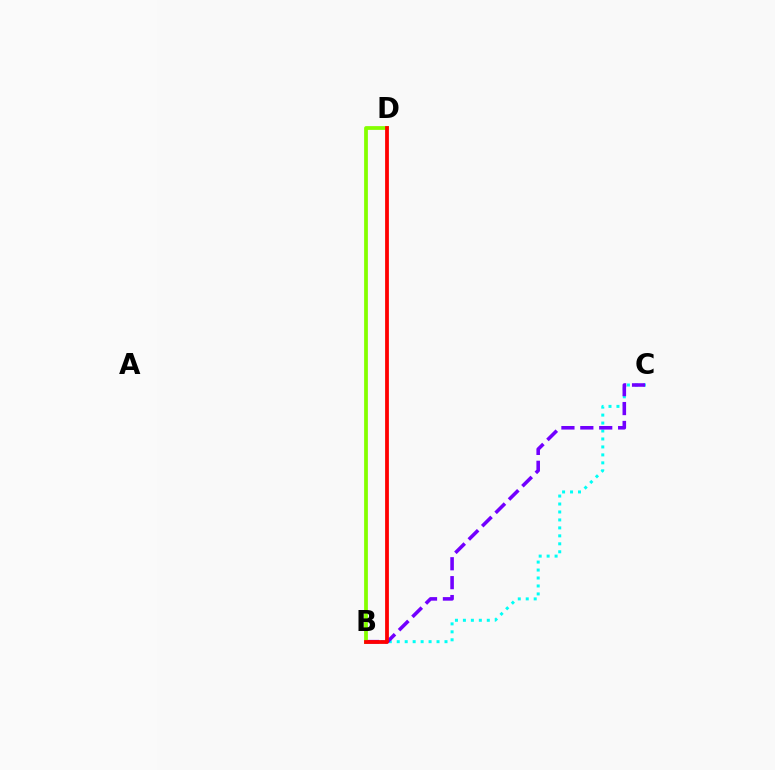{('B', 'C'): [{'color': '#00fff6', 'line_style': 'dotted', 'thickness': 2.16}, {'color': '#7200ff', 'line_style': 'dashed', 'thickness': 2.57}], ('B', 'D'): [{'color': '#84ff00', 'line_style': 'solid', 'thickness': 2.71}, {'color': '#ff0000', 'line_style': 'solid', 'thickness': 2.73}]}